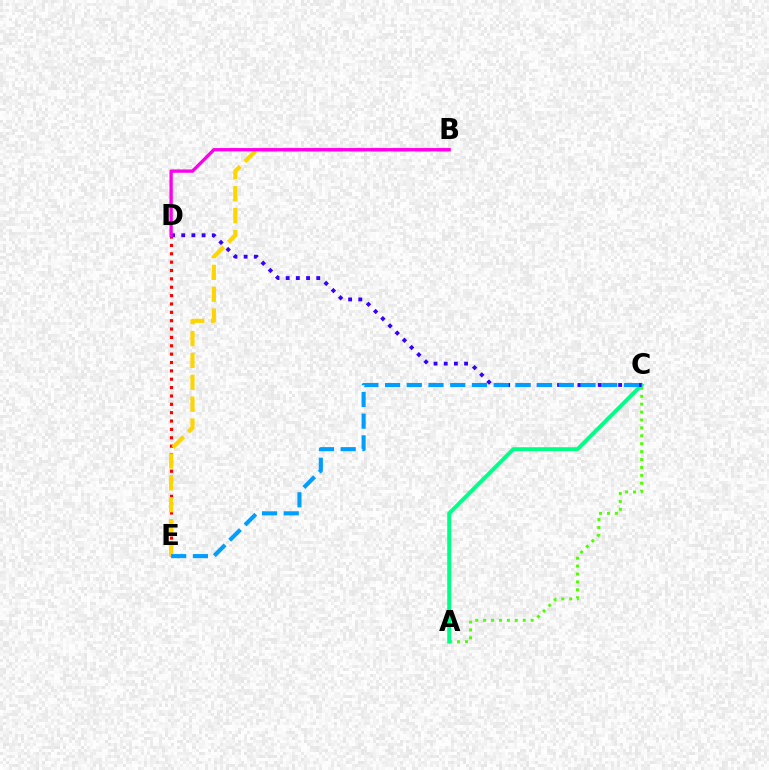{('A', 'C'): [{'color': '#4fff00', 'line_style': 'dotted', 'thickness': 2.15}, {'color': '#00ff86', 'line_style': 'solid', 'thickness': 2.8}], ('D', 'E'): [{'color': '#ff0000', 'line_style': 'dotted', 'thickness': 2.27}], ('B', 'E'): [{'color': '#ffd500', 'line_style': 'dashed', 'thickness': 2.97}], ('C', 'D'): [{'color': '#3700ff', 'line_style': 'dotted', 'thickness': 2.77}], ('B', 'D'): [{'color': '#ff00ed', 'line_style': 'solid', 'thickness': 2.4}], ('C', 'E'): [{'color': '#009eff', 'line_style': 'dashed', 'thickness': 2.95}]}